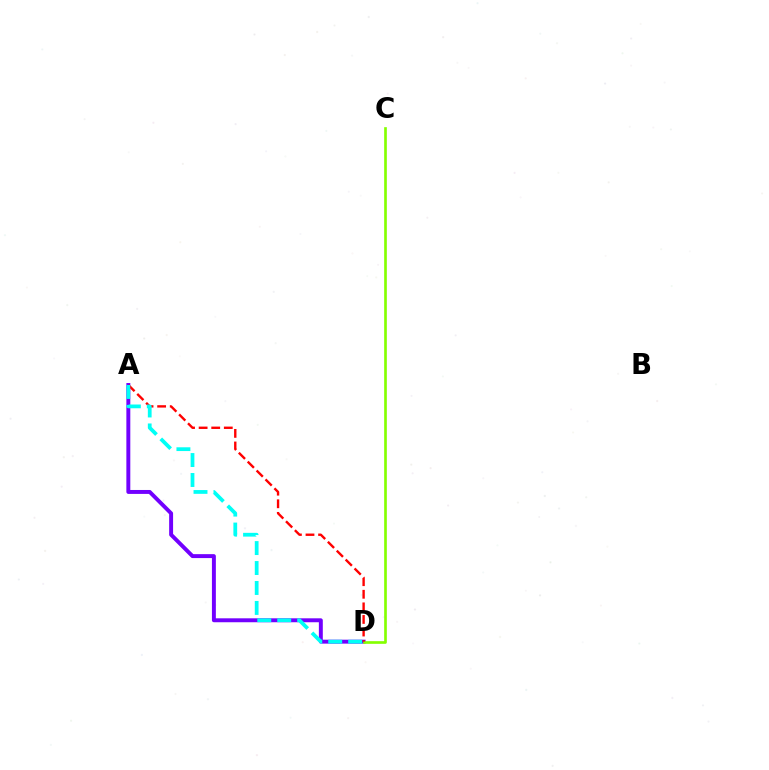{('A', 'D'): [{'color': '#7200ff', 'line_style': 'solid', 'thickness': 2.83}, {'color': '#ff0000', 'line_style': 'dashed', 'thickness': 1.71}, {'color': '#00fff6', 'line_style': 'dashed', 'thickness': 2.71}], ('C', 'D'): [{'color': '#84ff00', 'line_style': 'solid', 'thickness': 1.92}]}